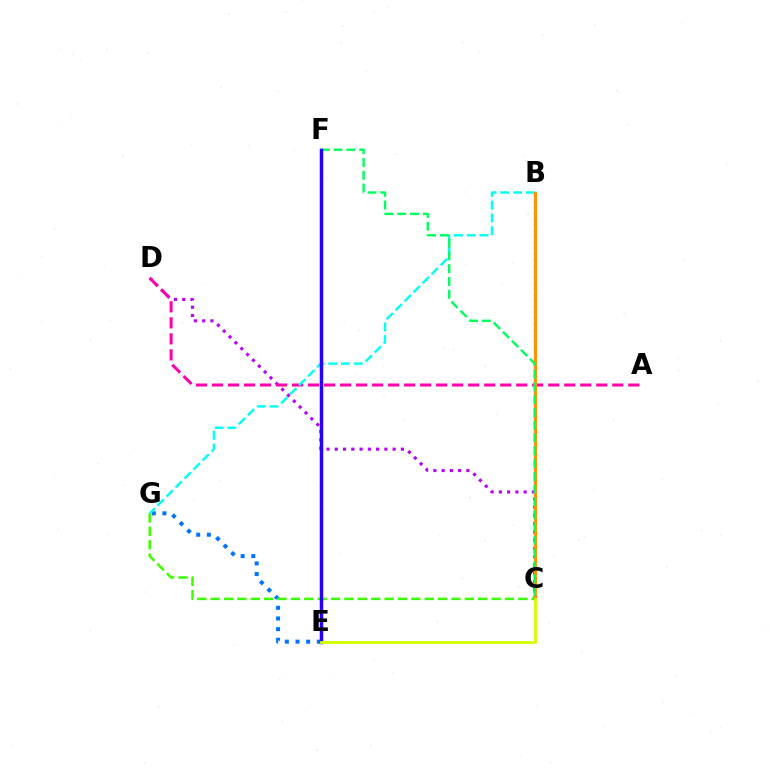{('C', 'D'): [{'color': '#b900ff', 'line_style': 'dotted', 'thickness': 2.25}], ('E', 'G'): [{'color': '#0074ff', 'line_style': 'dotted', 'thickness': 2.9}], ('B', 'C'): [{'color': '#ff0000', 'line_style': 'dotted', 'thickness': 1.58}, {'color': '#ff9400', 'line_style': 'solid', 'thickness': 2.25}], ('A', 'D'): [{'color': '#ff00ac', 'line_style': 'dashed', 'thickness': 2.18}], ('B', 'G'): [{'color': '#00fff6', 'line_style': 'dashed', 'thickness': 1.73}], ('C', 'F'): [{'color': '#00ff5c', 'line_style': 'dashed', 'thickness': 1.74}], ('C', 'G'): [{'color': '#3dff00', 'line_style': 'dashed', 'thickness': 1.82}], ('E', 'F'): [{'color': '#2500ff', 'line_style': 'solid', 'thickness': 2.5}], ('C', 'E'): [{'color': '#d1ff00', 'line_style': 'solid', 'thickness': 2.05}]}